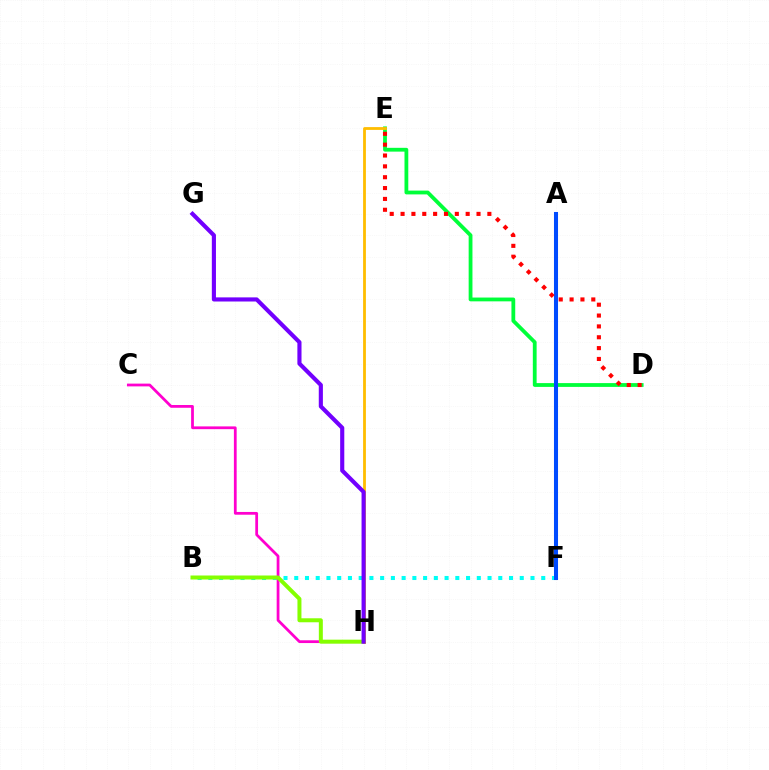{('D', 'E'): [{'color': '#00ff39', 'line_style': 'solid', 'thickness': 2.73}, {'color': '#ff0000', 'line_style': 'dotted', 'thickness': 2.95}], ('B', 'F'): [{'color': '#00fff6', 'line_style': 'dotted', 'thickness': 2.92}], ('C', 'H'): [{'color': '#ff00cf', 'line_style': 'solid', 'thickness': 1.99}], ('B', 'H'): [{'color': '#84ff00', 'line_style': 'solid', 'thickness': 2.87}], ('E', 'H'): [{'color': '#ffbd00', 'line_style': 'solid', 'thickness': 2.01}], ('G', 'H'): [{'color': '#7200ff', 'line_style': 'solid', 'thickness': 2.97}], ('A', 'F'): [{'color': '#004bff', 'line_style': 'solid', 'thickness': 2.92}]}